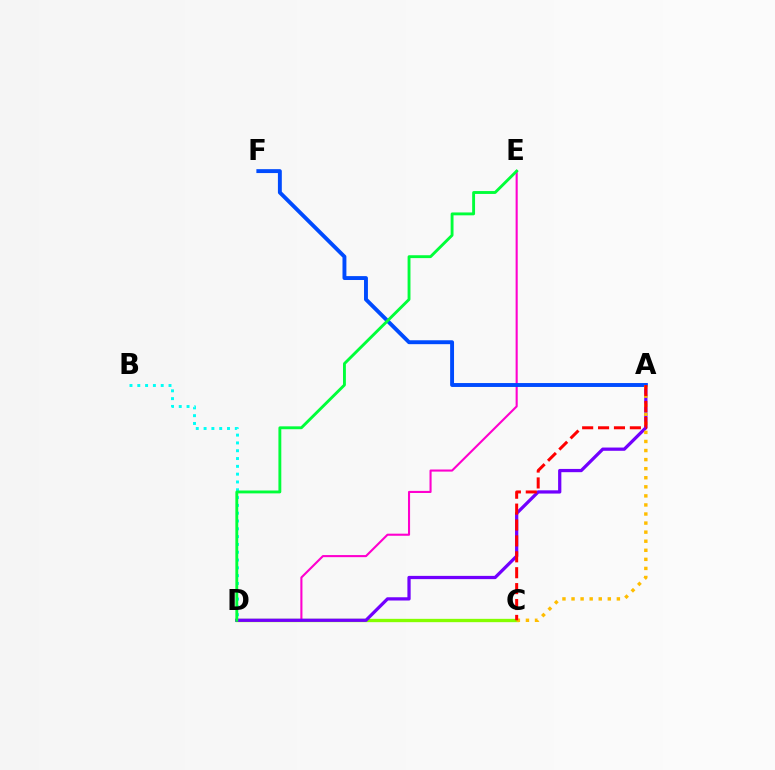{('C', 'D'): [{'color': '#84ff00', 'line_style': 'solid', 'thickness': 2.4}], ('B', 'D'): [{'color': '#00fff6', 'line_style': 'dotted', 'thickness': 2.12}], ('D', 'E'): [{'color': '#ff00cf', 'line_style': 'solid', 'thickness': 1.51}, {'color': '#00ff39', 'line_style': 'solid', 'thickness': 2.07}], ('A', 'D'): [{'color': '#7200ff', 'line_style': 'solid', 'thickness': 2.34}], ('A', 'F'): [{'color': '#004bff', 'line_style': 'solid', 'thickness': 2.81}], ('A', 'C'): [{'color': '#ffbd00', 'line_style': 'dotted', 'thickness': 2.46}, {'color': '#ff0000', 'line_style': 'dashed', 'thickness': 2.16}]}